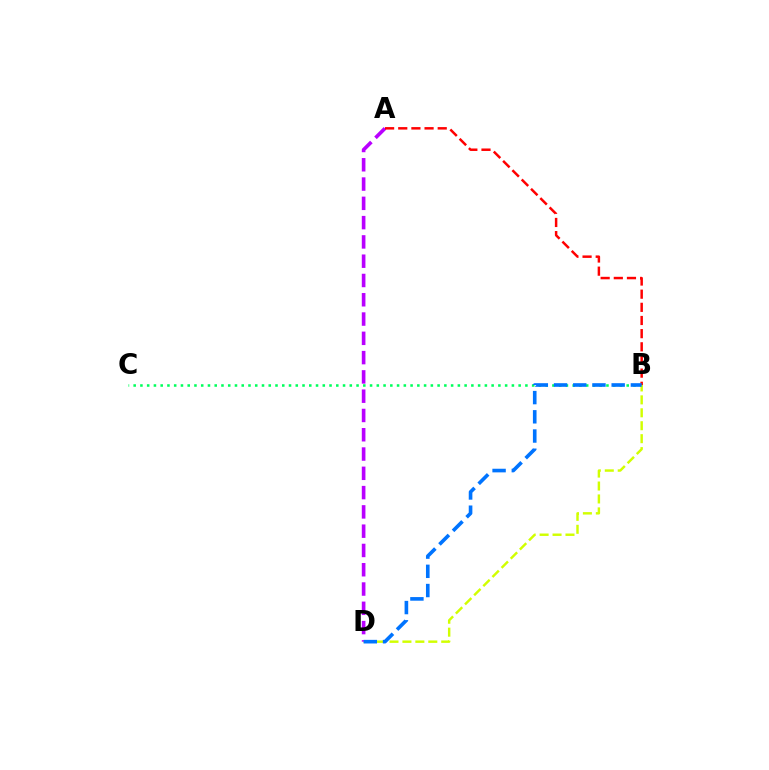{('B', 'C'): [{'color': '#00ff5c', 'line_style': 'dotted', 'thickness': 1.84}], ('B', 'D'): [{'color': '#d1ff00', 'line_style': 'dashed', 'thickness': 1.76}, {'color': '#0074ff', 'line_style': 'dashed', 'thickness': 2.61}], ('A', 'D'): [{'color': '#b900ff', 'line_style': 'dashed', 'thickness': 2.62}], ('A', 'B'): [{'color': '#ff0000', 'line_style': 'dashed', 'thickness': 1.79}]}